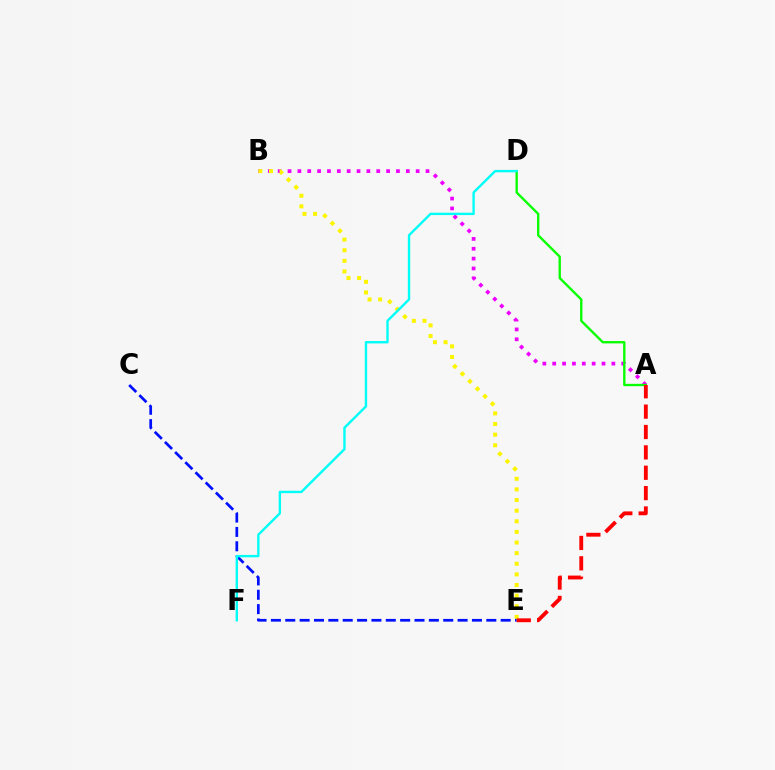{('A', 'B'): [{'color': '#ee00ff', 'line_style': 'dotted', 'thickness': 2.68}], ('B', 'E'): [{'color': '#fcf500', 'line_style': 'dotted', 'thickness': 2.89}], ('C', 'E'): [{'color': '#0010ff', 'line_style': 'dashed', 'thickness': 1.95}], ('A', 'D'): [{'color': '#08ff00', 'line_style': 'solid', 'thickness': 1.69}], ('A', 'E'): [{'color': '#ff0000', 'line_style': 'dashed', 'thickness': 2.77}], ('D', 'F'): [{'color': '#00fff6', 'line_style': 'solid', 'thickness': 1.71}]}